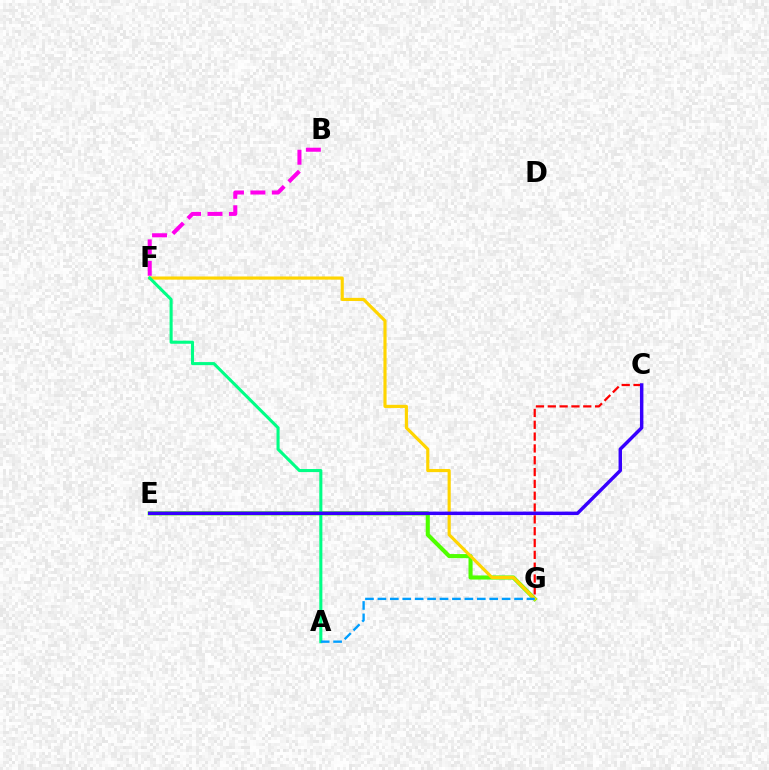{('E', 'G'): [{'color': '#4fff00', 'line_style': 'solid', 'thickness': 2.95}], ('C', 'G'): [{'color': '#ff0000', 'line_style': 'dashed', 'thickness': 1.61}], ('F', 'G'): [{'color': '#ffd500', 'line_style': 'solid', 'thickness': 2.26}], ('A', 'F'): [{'color': '#00ff86', 'line_style': 'solid', 'thickness': 2.21}], ('A', 'G'): [{'color': '#009eff', 'line_style': 'dashed', 'thickness': 1.69}], ('C', 'E'): [{'color': '#3700ff', 'line_style': 'solid', 'thickness': 2.48}], ('B', 'F'): [{'color': '#ff00ed', 'line_style': 'dashed', 'thickness': 2.91}]}